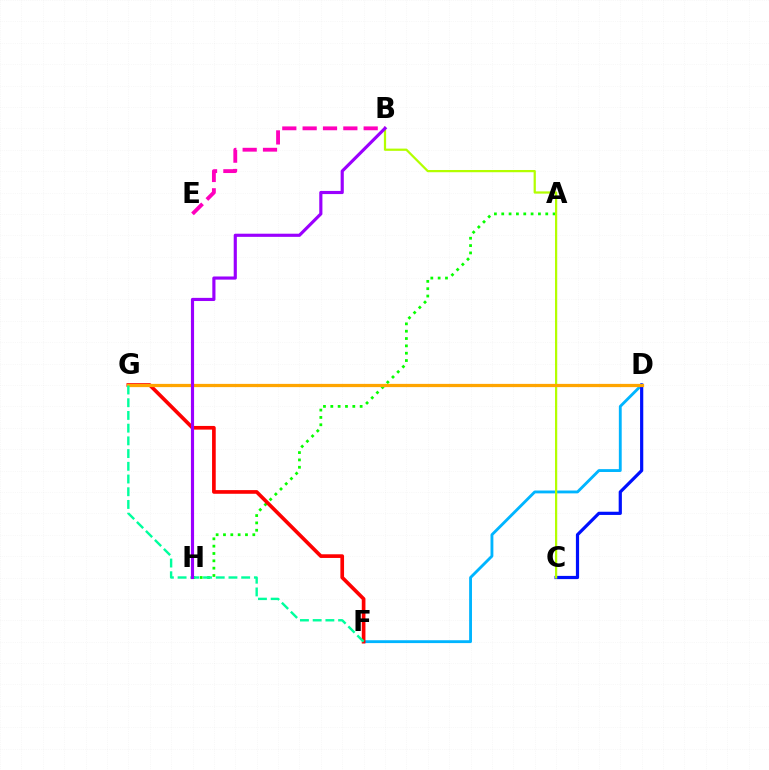{('A', 'H'): [{'color': '#08ff00', 'line_style': 'dotted', 'thickness': 1.99}], ('D', 'F'): [{'color': '#00b5ff', 'line_style': 'solid', 'thickness': 2.05}], ('C', 'D'): [{'color': '#0010ff', 'line_style': 'solid', 'thickness': 2.31}], ('F', 'G'): [{'color': '#ff0000', 'line_style': 'solid', 'thickness': 2.64}, {'color': '#00ff9d', 'line_style': 'dashed', 'thickness': 1.73}], ('B', 'E'): [{'color': '#ff00bd', 'line_style': 'dashed', 'thickness': 2.76}], ('B', 'C'): [{'color': '#b3ff00', 'line_style': 'solid', 'thickness': 1.61}], ('D', 'G'): [{'color': '#ffa500', 'line_style': 'solid', 'thickness': 2.34}], ('B', 'H'): [{'color': '#9b00ff', 'line_style': 'solid', 'thickness': 2.27}]}